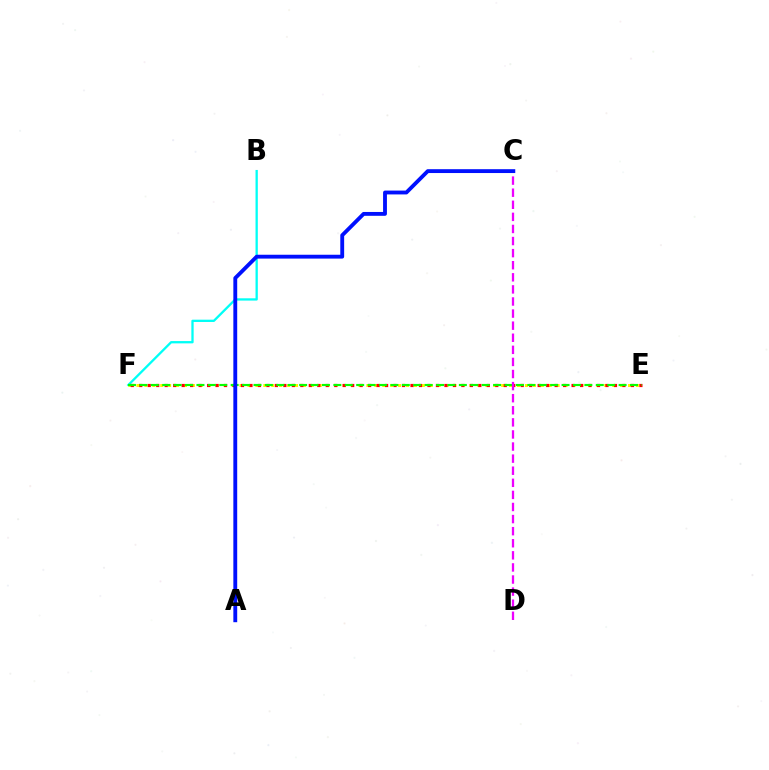{('B', 'F'): [{'color': '#00fff6', 'line_style': 'solid', 'thickness': 1.66}], ('E', 'F'): [{'color': '#fcf500', 'line_style': 'dotted', 'thickness': 2.15}, {'color': '#ff0000', 'line_style': 'dotted', 'thickness': 2.3}, {'color': '#08ff00', 'line_style': 'dashed', 'thickness': 1.55}], ('C', 'D'): [{'color': '#ee00ff', 'line_style': 'dashed', 'thickness': 1.64}], ('A', 'C'): [{'color': '#0010ff', 'line_style': 'solid', 'thickness': 2.77}]}